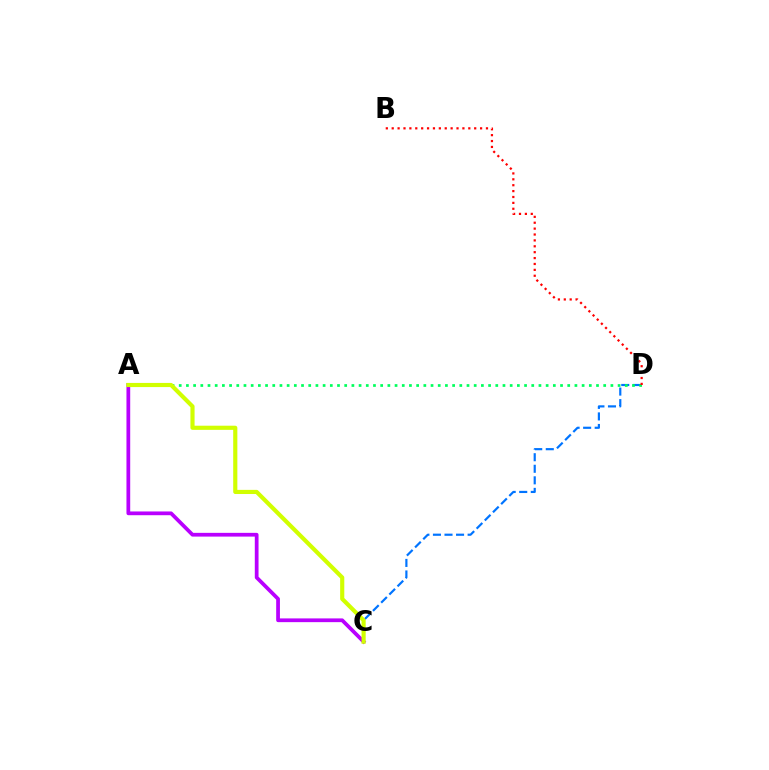{('C', 'D'): [{'color': '#0074ff', 'line_style': 'dashed', 'thickness': 1.57}], ('A', 'C'): [{'color': '#b900ff', 'line_style': 'solid', 'thickness': 2.7}, {'color': '#d1ff00', 'line_style': 'solid', 'thickness': 2.99}], ('A', 'D'): [{'color': '#00ff5c', 'line_style': 'dotted', 'thickness': 1.95}], ('B', 'D'): [{'color': '#ff0000', 'line_style': 'dotted', 'thickness': 1.6}]}